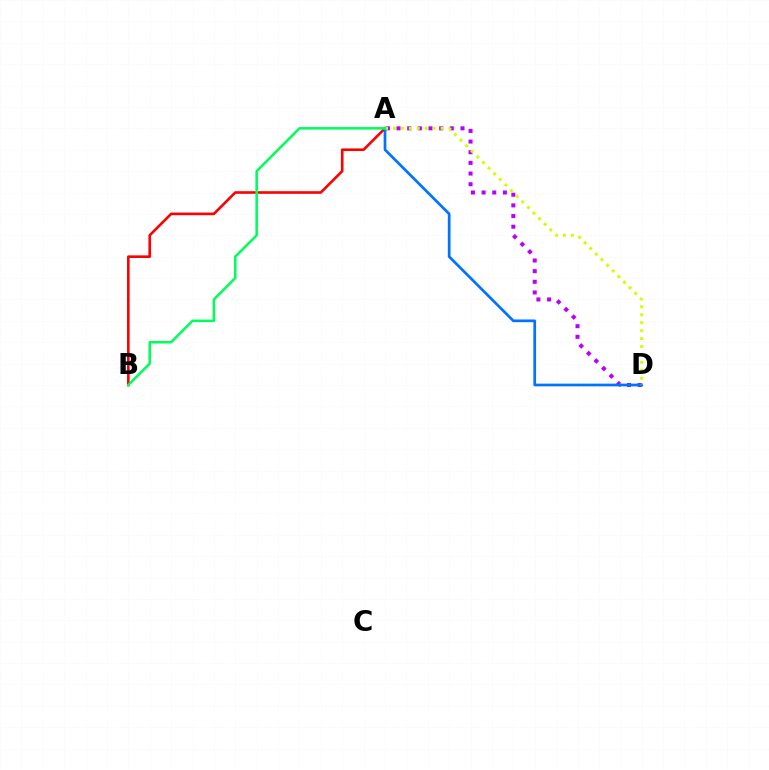{('A', 'B'): [{'color': '#ff0000', 'line_style': 'solid', 'thickness': 1.89}, {'color': '#00ff5c', 'line_style': 'solid', 'thickness': 1.83}], ('A', 'D'): [{'color': '#b900ff', 'line_style': 'dotted', 'thickness': 2.9}, {'color': '#0074ff', 'line_style': 'solid', 'thickness': 1.96}, {'color': '#d1ff00', 'line_style': 'dotted', 'thickness': 2.16}]}